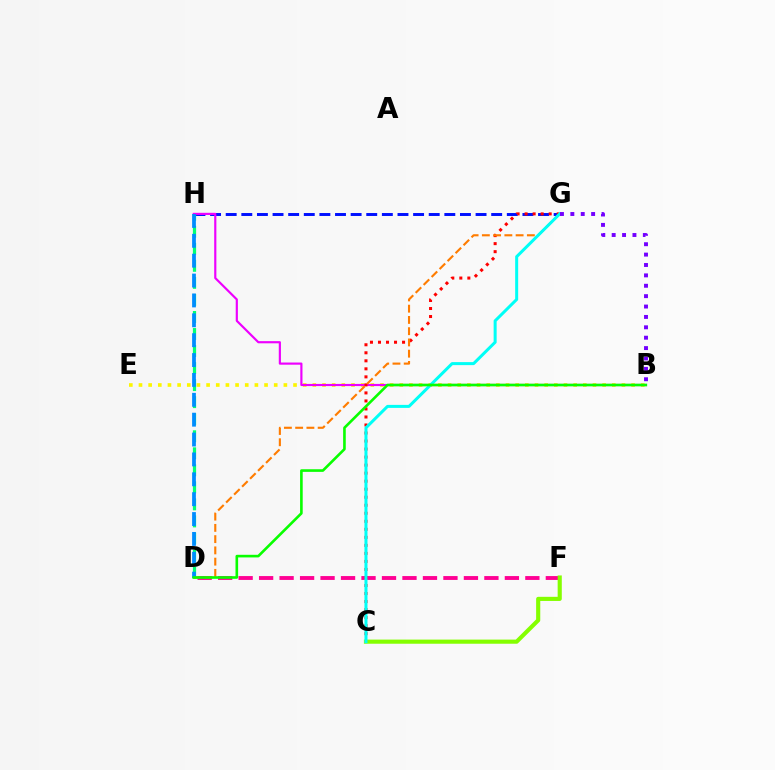{('B', 'E'): [{'color': '#fcf500', 'line_style': 'dotted', 'thickness': 2.62}], ('G', 'H'): [{'color': '#0010ff', 'line_style': 'dashed', 'thickness': 2.12}], ('B', 'H'): [{'color': '#ee00ff', 'line_style': 'solid', 'thickness': 1.56}], ('D', 'F'): [{'color': '#ff0094', 'line_style': 'dashed', 'thickness': 2.78}], ('C', 'G'): [{'color': '#ff0000', 'line_style': 'dotted', 'thickness': 2.18}, {'color': '#00fff6', 'line_style': 'solid', 'thickness': 2.17}], ('C', 'F'): [{'color': '#84ff00', 'line_style': 'solid', 'thickness': 2.97}], ('D', 'H'): [{'color': '#00ff74', 'line_style': 'dashed', 'thickness': 2.31}, {'color': '#008cff', 'line_style': 'dashed', 'thickness': 2.7}], ('D', 'G'): [{'color': '#ff7c00', 'line_style': 'dashed', 'thickness': 1.53}], ('B', 'D'): [{'color': '#08ff00', 'line_style': 'solid', 'thickness': 1.89}], ('B', 'G'): [{'color': '#7200ff', 'line_style': 'dotted', 'thickness': 2.82}]}